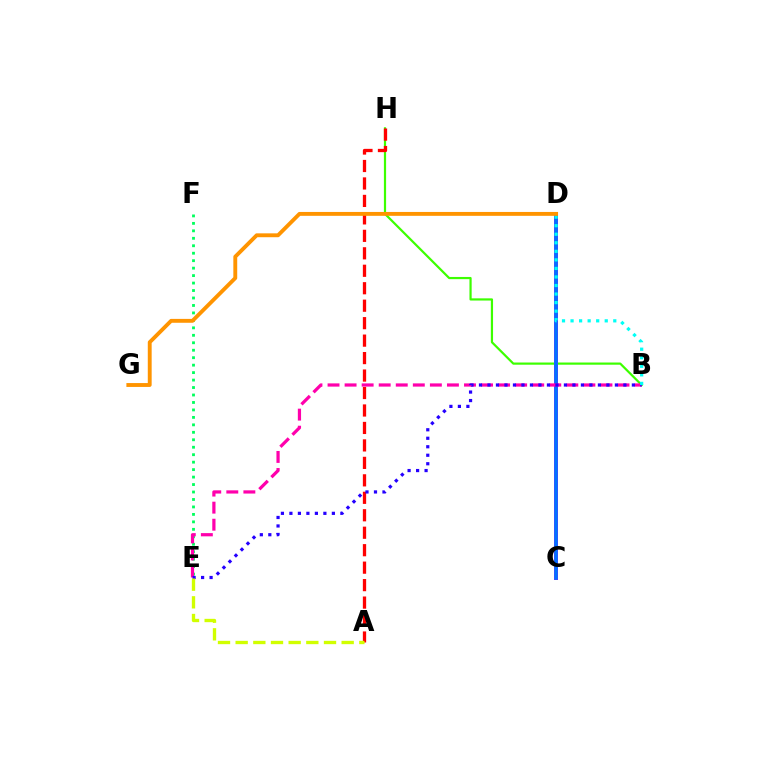{('B', 'H'): [{'color': '#3dff00', 'line_style': 'solid', 'thickness': 1.59}], ('C', 'D'): [{'color': '#b900ff', 'line_style': 'solid', 'thickness': 2.86}, {'color': '#0074ff', 'line_style': 'solid', 'thickness': 2.55}], ('A', 'H'): [{'color': '#ff0000', 'line_style': 'dashed', 'thickness': 2.37}], ('E', 'F'): [{'color': '#00ff5c', 'line_style': 'dotted', 'thickness': 2.03}], ('B', 'E'): [{'color': '#ff00ac', 'line_style': 'dashed', 'thickness': 2.32}, {'color': '#2500ff', 'line_style': 'dotted', 'thickness': 2.31}], ('B', 'D'): [{'color': '#00fff6', 'line_style': 'dotted', 'thickness': 2.32}], ('A', 'E'): [{'color': '#d1ff00', 'line_style': 'dashed', 'thickness': 2.4}], ('D', 'G'): [{'color': '#ff9400', 'line_style': 'solid', 'thickness': 2.79}]}